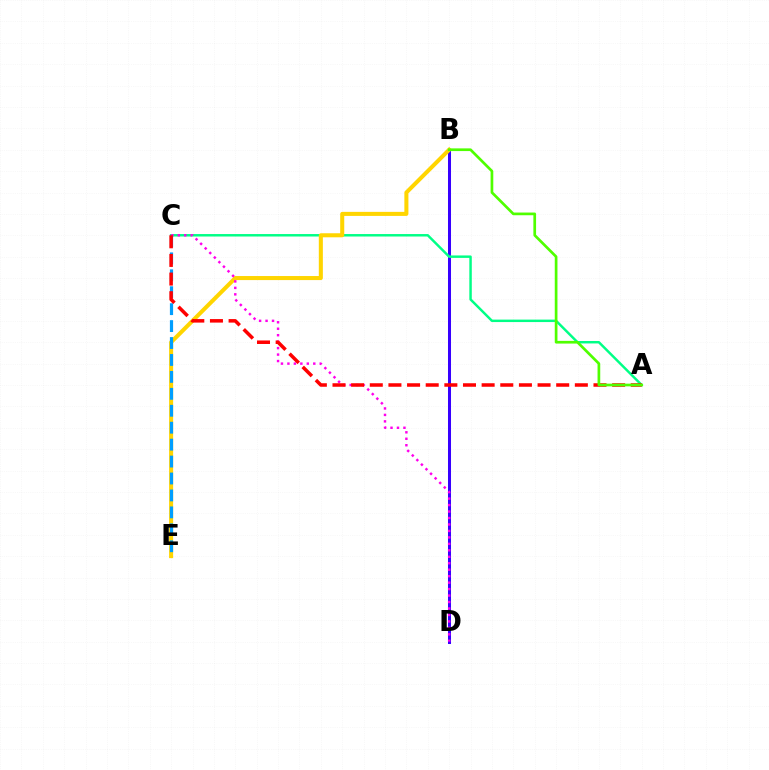{('B', 'D'): [{'color': '#3700ff', 'line_style': 'solid', 'thickness': 2.17}], ('A', 'C'): [{'color': '#00ff86', 'line_style': 'solid', 'thickness': 1.77}, {'color': '#ff0000', 'line_style': 'dashed', 'thickness': 2.53}], ('B', 'E'): [{'color': '#ffd500', 'line_style': 'solid', 'thickness': 2.92}], ('C', 'E'): [{'color': '#009eff', 'line_style': 'dashed', 'thickness': 2.3}], ('C', 'D'): [{'color': '#ff00ed', 'line_style': 'dotted', 'thickness': 1.76}], ('A', 'B'): [{'color': '#4fff00', 'line_style': 'solid', 'thickness': 1.94}]}